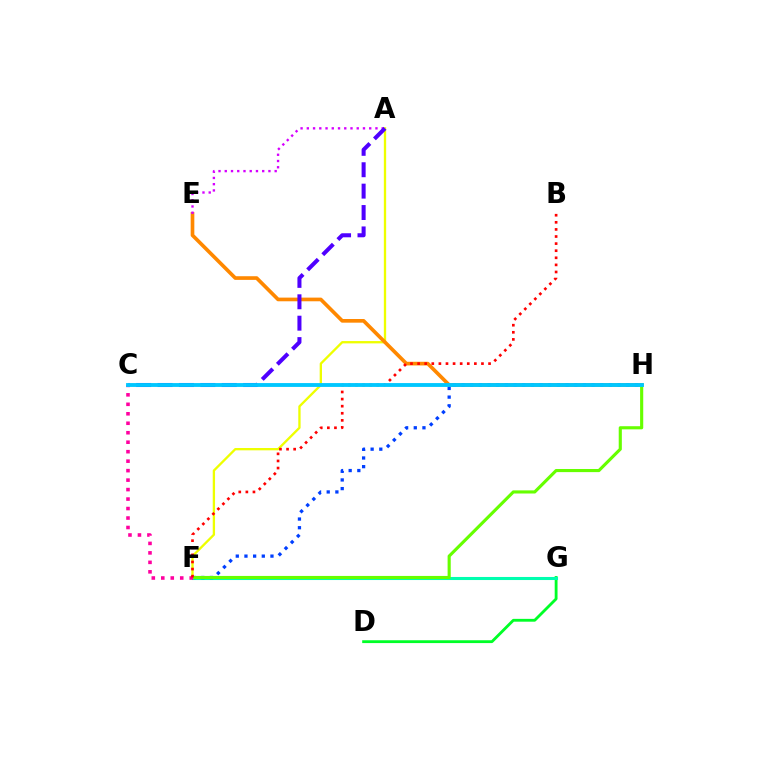{('D', 'G'): [{'color': '#00ff27', 'line_style': 'solid', 'thickness': 2.04}], ('A', 'F'): [{'color': '#eeff00', 'line_style': 'solid', 'thickness': 1.67}], ('F', 'G'): [{'color': '#00ffaf', 'line_style': 'solid', 'thickness': 2.21}], ('E', 'H'): [{'color': '#ff8800', 'line_style': 'solid', 'thickness': 2.64}], ('F', 'H'): [{'color': '#003fff', 'line_style': 'dotted', 'thickness': 2.36}, {'color': '#66ff00', 'line_style': 'solid', 'thickness': 2.25}], ('A', 'E'): [{'color': '#d600ff', 'line_style': 'dotted', 'thickness': 1.7}], ('A', 'C'): [{'color': '#4f00ff', 'line_style': 'dashed', 'thickness': 2.91}], ('C', 'F'): [{'color': '#ff00a0', 'line_style': 'dotted', 'thickness': 2.57}], ('B', 'F'): [{'color': '#ff0000', 'line_style': 'dotted', 'thickness': 1.93}], ('C', 'H'): [{'color': '#00c7ff', 'line_style': 'solid', 'thickness': 2.78}]}